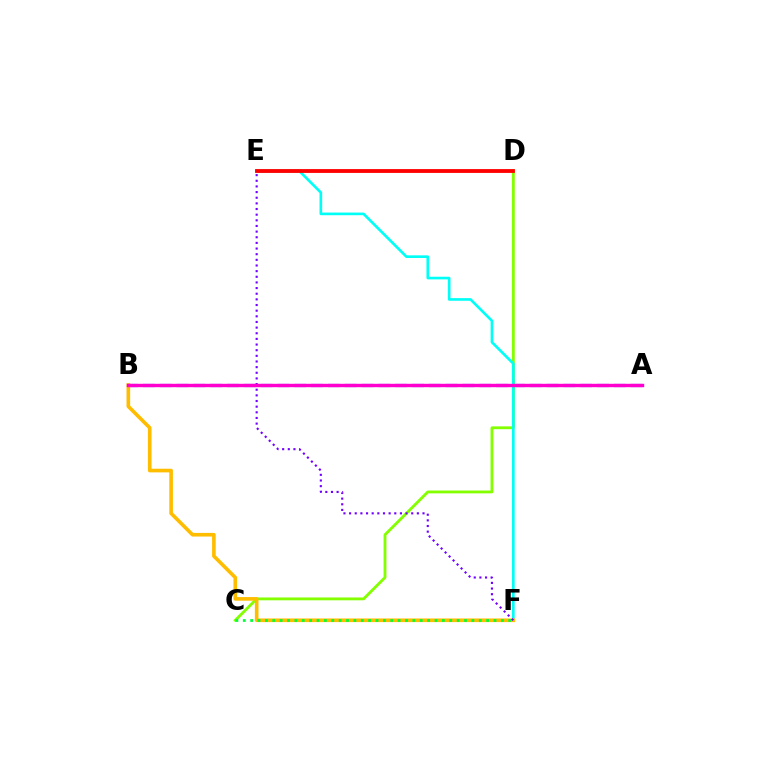{('A', 'B'): [{'color': '#004bff', 'line_style': 'dashed', 'thickness': 2.28}, {'color': '#ff00cf', 'line_style': 'solid', 'thickness': 2.45}], ('C', 'D'): [{'color': '#84ff00', 'line_style': 'solid', 'thickness': 2.04}], ('E', 'F'): [{'color': '#00fff6', 'line_style': 'solid', 'thickness': 1.91}, {'color': '#7200ff', 'line_style': 'dotted', 'thickness': 1.53}], ('B', 'F'): [{'color': '#ffbd00', 'line_style': 'solid', 'thickness': 2.62}], ('D', 'E'): [{'color': '#ff0000', 'line_style': 'solid', 'thickness': 2.75}], ('C', 'F'): [{'color': '#00ff39', 'line_style': 'dotted', 'thickness': 2.0}]}